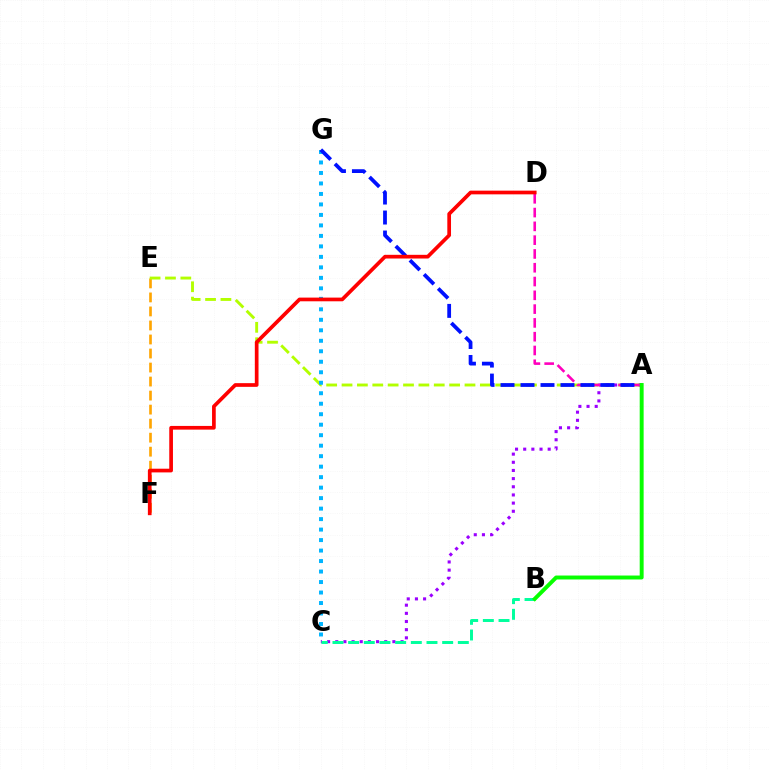{('E', 'F'): [{'color': '#ffa500', 'line_style': 'dashed', 'thickness': 1.91}], ('A', 'E'): [{'color': '#b3ff00', 'line_style': 'dashed', 'thickness': 2.09}], ('C', 'G'): [{'color': '#00b5ff', 'line_style': 'dotted', 'thickness': 2.85}], ('A', 'C'): [{'color': '#9b00ff', 'line_style': 'dotted', 'thickness': 2.22}], ('A', 'D'): [{'color': '#ff00bd', 'line_style': 'dashed', 'thickness': 1.87}], ('B', 'C'): [{'color': '#00ff9d', 'line_style': 'dashed', 'thickness': 2.13}], ('A', 'G'): [{'color': '#0010ff', 'line_style': 'dashed', 'thickness': 2.72}], ('A', 'B'): [{'color': '#08ff00', 'line_style': 'solid', 'thickness': 2.83}], ('D', 'F'): [{'color': '#ff0000', 'line_style': 'solid', 'thickness': 2.66}]}